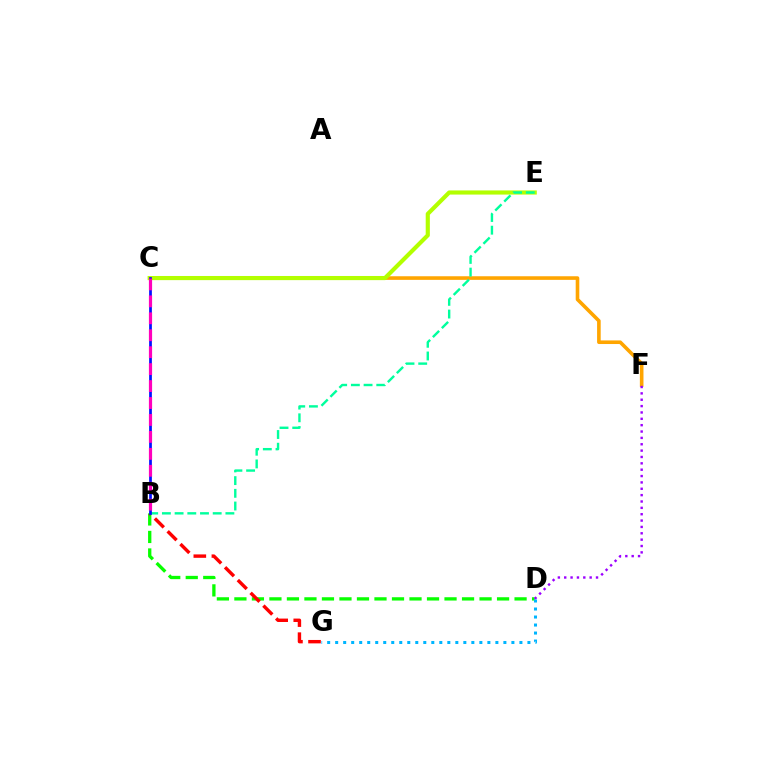{('C', 'F'): [{'color': '#ffa500', 'line_style': 'solid', 'thickness': 2.6}], ('C', 'E'): [{'color': '#b3ff00', 'line_style': 'solid', 'thickness': 2.98}], ('B', 'D'): [{'color': '#08ff00', 'line_style': 'dashed', 'thickness': 2.38}], ('B', 'G'): [{'color': '#ff0000', 'line_style': 'dashed', 'thickness': 2.46}], ('B', 'E'): [{'color': '#00ff9d', 'line_style': 'dashed', 'thickness': 1.73}], ('B', 'C'): [{'color': '#0010ff', 'line_style': 'solid', 'thickness': 1.97}, {'color': '#ff00bd', 'line_style': 'dashed', 'thickness': 2.3}], ('D', 'F'): [{'color': '#9b00ff', 'line_style': 'dotted', 'thickness': 1.73}], ('D', 'G'): [{'color': '#00b5ff', 'line_style': 'dotted', 'thickness': 2.18}]}